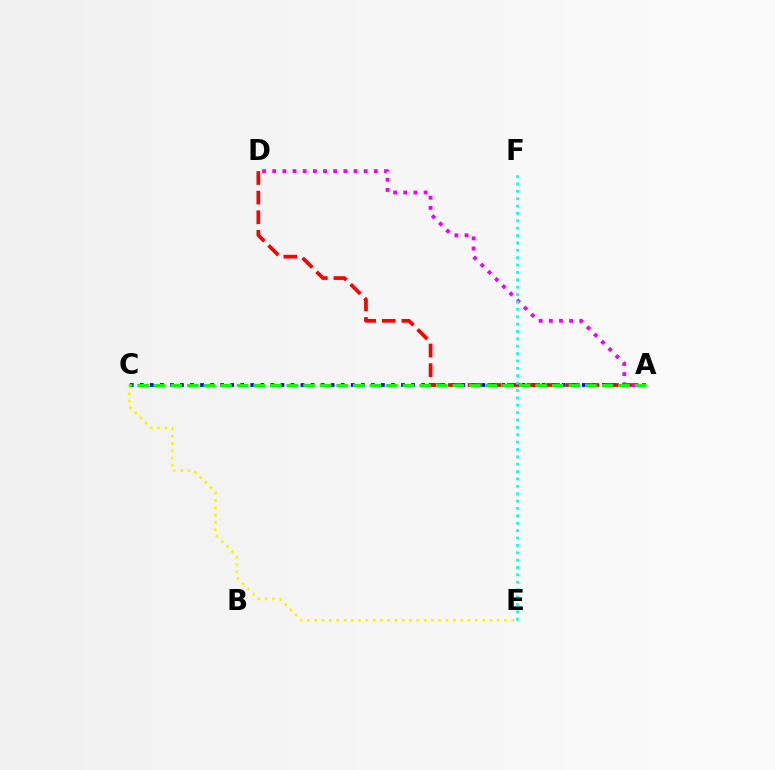{('C', 'E'): [{'color': '#fcf500', 'line_style': 'dotted', 'thickness': 1.98}], ('A', 'C'): [{'color': '#0010ff', 'line_style': 'dotted', 'thickness': 2.73}, {'color': '#08ff00', 'line_style': 'dashed', 'thickness': 2.25}], ('A', 'D'): [{'color': '#ff0000', 'line_style': 'dashed', 'thickness': 2.67}, {'color': '#ee00ff', 'line_style': 'dotted', 'thickness': 2.76}], ('E', 'F'): [{'color': '#00fff6', 'line_style': 'dotted', 'thickness': 2.0}]}